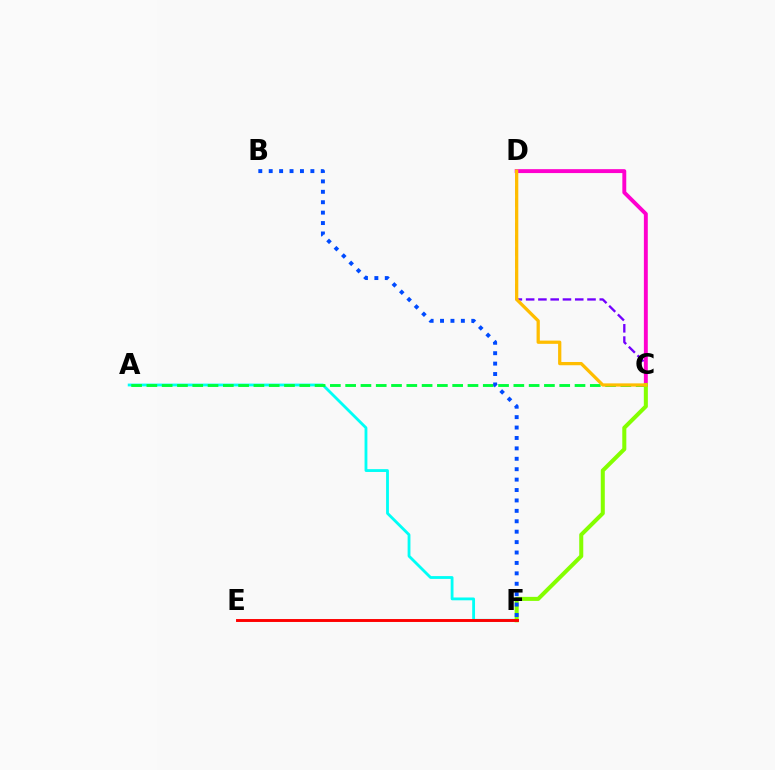{('A', 'F'): [{'color': '#00fff6', 'line_style': 'solid', 'thickness': 2.03}], ('A', 'C'): [{'color': '#00ff39', 'line_style': 'dashed', 'thickness': 2.08}], ('C', 'D'): [{'color': '#7200ff', 'line_style': 'dashed', 'thickness': 1.67}, {'color': '#ff00cf', 'line_style': 'solid', 'thickness': 2.81}, {'color': '#ffbd00', 'line_style': 'solid', 'thickness': 2.34}], ('C', 'F'): [{'color': '#84ff00', 'line_style': 'solid', 'thickness': 2.9}], ('E', 'F'): [{'color': '#ff0000', 'line_style': 'solid', 'thickness': 2.1}], ('B', 'F'): [{'color': '#004bff', 'line_style': 'dotted', 'thickness': 2.83}]}